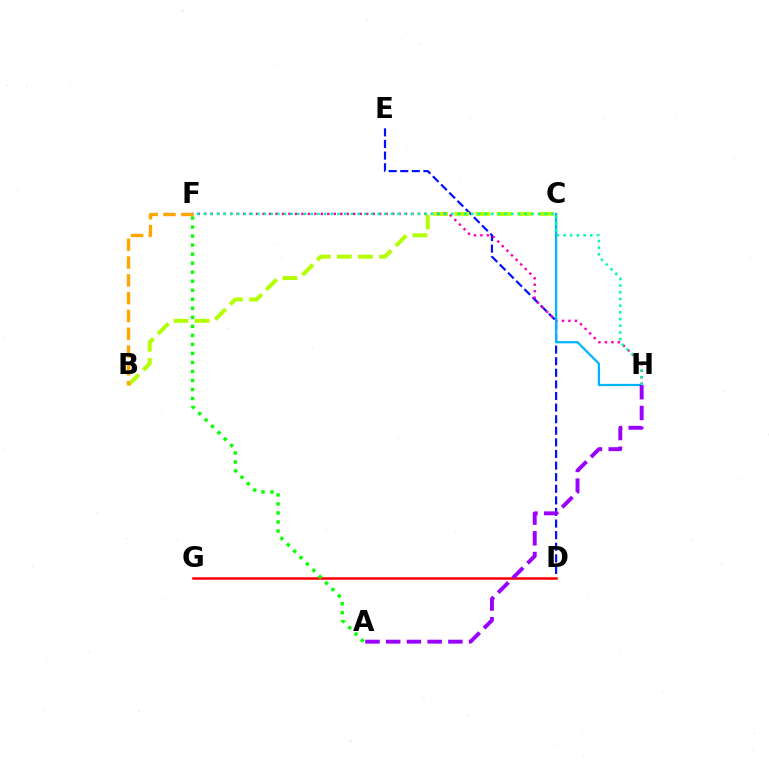{('D', 'E'): [{'color': '#0010ff', 'line_style': 'dashed', 'thickness': 1.58}], ('D', 'G'): [{'color': '#ff0000', 'line_style': 'solid', 'thickness': 1.82}], ('B', 'C'): [{'color': '#b3ff00', 'line_style': 'dashed', 'thickness': 2.87}], ('F', 'H'): [{'color': '#ff00bd', 'line_style': 'dotted', 'thickness': 1.76}, {'color': '#00ff9d', 'line_style': 'dotted', 'thickness': 1.82}], ('A', 'F'): [{'color': '#08ff00', 'line_style': 'dotted', 'thickness': 2.45}], ('B', 'F'): [{'color': '#ffa500', 'line_style': 'dashed', 'thickness': 2.42}], ('C', 'H'): [{'color': '#00b5ff', 'line_style': 'solid', 'thickness': 1.62}], ('A', 'H'): [{'color': '#9b00ff', 'line_style': 'dashed', 'thickness': 2.82}]}